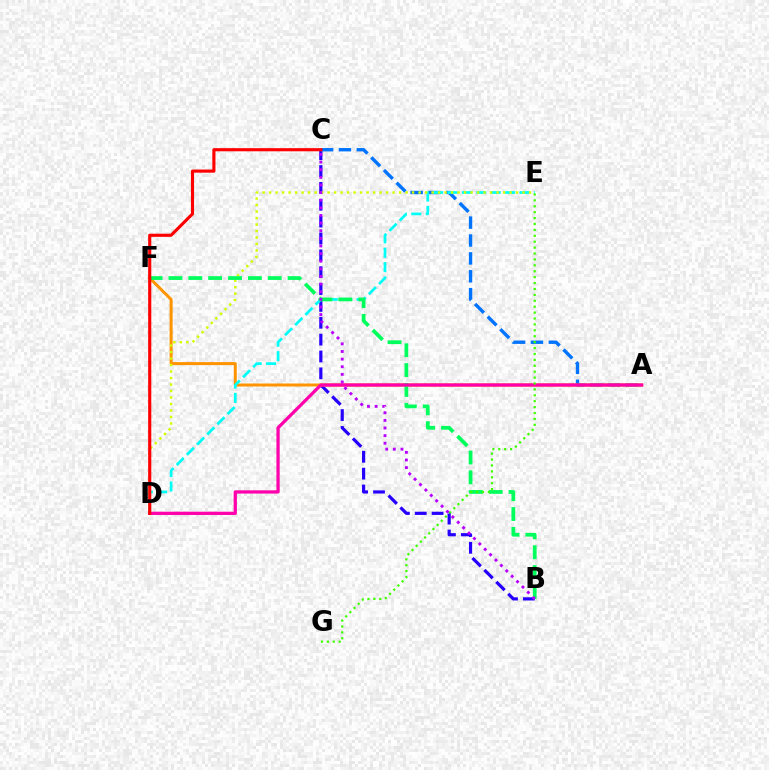{('B', 'C'): [{'color': '#2500ff', 'line_style': 'dashed', 'thickness': 2.29}, {'color': '#b900ff', 'line_style': 'dotted', 'thickness': 2.07}], ('A', 'C'): [{'color': '#0074ff', 'line_style': 'dashed', 'thickness': 2.43}], ('A', 'F'): [{'color': '#ff9400', 'line_style': 'solid', 'thickness': 2.17}], ('D', 'E'): [{'color': '#00fff6', 'line_style': 'dashed', 'thickness': 1.96}, {'color': '#d1ff00', 'line_style': 'dotted', 'thickness': 1.77}], ('B', 'F'): [{'color': '#00ff5c', 'line_style': 'dashed', 'thickness': 2.7}], ('A', 'D'): [{'color': '#ff00ac', 'line_style': 'solid', 'thickness': 2.35}], ('C', 'D'): [{'color': '#ff0000', 'line_style': 'solid', 'thickness': 2.26}], ('E', 'G'): [{'color': '#3dff00', 'line_style': 'dotted', 'thickness': 1.6}]}